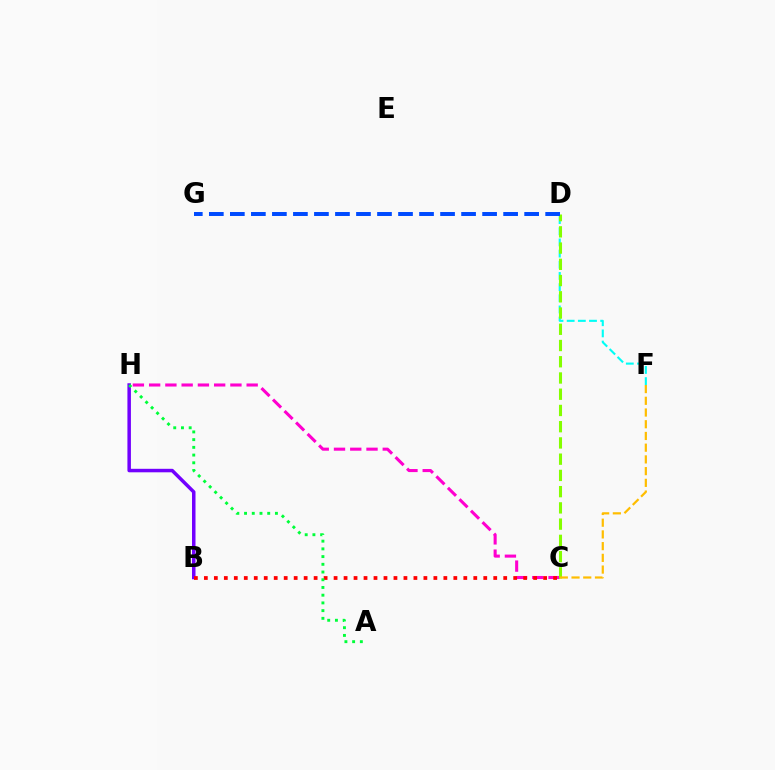{('C', 'H'): [{'color': '#ff00cf', 'line_style': 'dashed', 'thickness': 2.21}], ('B', 'H'): [{'color': '#7200ff', 'line_style': 'solid', 'thickness': 2.52}], ('D', 'F'): [{'color': '#00fff6', 'line_style': 'dashed', 'thickness': 1.52}], ('B', 'C'): [{'color': '#ff0000', 'line_style': 'dotted', 'thickness': 2.71}], ('C', 'D'): [{'color': '#84ff00', 'line_style': 'dashed', 'thickness': 2.21}], ('D', 'G'): [{'color': '#004bff', 'line_style': 'dashed', 'thickness': 2.86}], ('C', 'F'): [{'color': '#ffbd00', 'line_style': 'dashed', 'thickness': 1.59}], ('A', 'H'): [{'color': '#00ff39', 'line_style': 'dotted', 'thickness': 2.1}]}